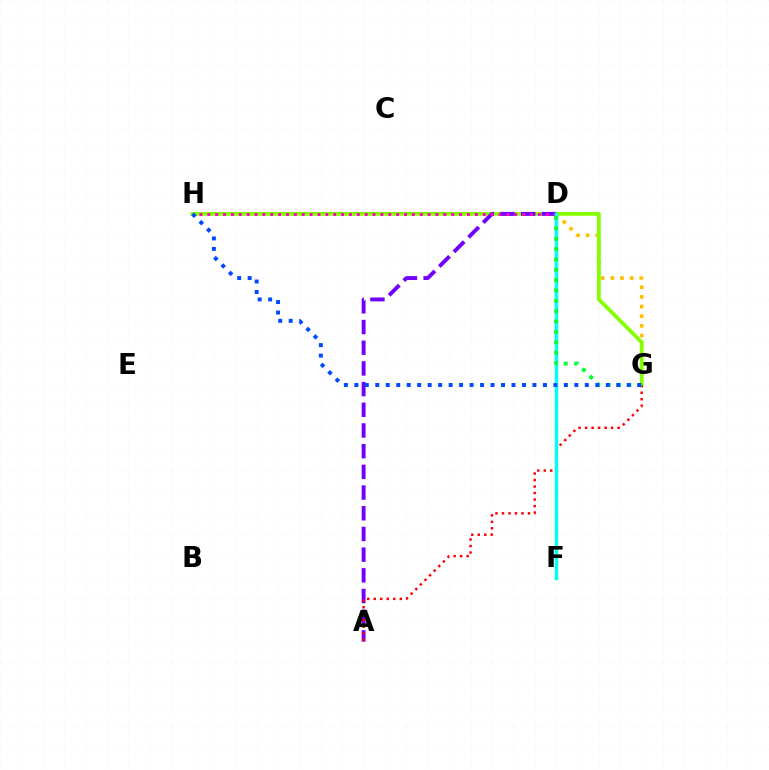{('D', 'G'): [{'color': '#ffbd00', 'line_style': 'dotted', 'thickness': 2.62}, {'color': '#00ff39', 'line_style': 'dotted', 'thickness': 2.81}], ('G', 'H'): [{'color': '#84ff00', 'line_style': 'solid', 'thickness': 2.71}, {'color': '#004bff', 'line_style': 'dotted', 'thickness': 2.85}], ('A', 'D'): [{'color': '#7200ff', 'line_style': 'dashed', 'thickness': 2.81}], ('D', 'H'): [{'color': '#ff00cf', 'line_style': 'dotted', 'thickness': 2.14}], ('A', 'G'): [{'color': '#ff0000', 'line_style': 'dotted', 'thickness': 1.77}], ('D', 'F'): [{'color': '#00fff6', 'line_style': 'solid', 'thickness': 2.49}]}